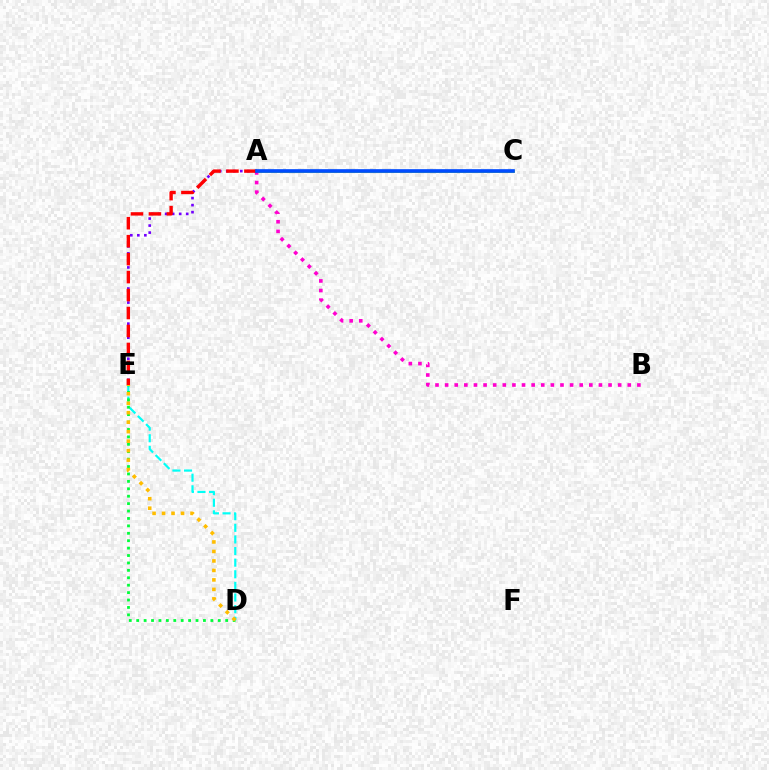{('D', 'E'): [{'color': '#00fff6', 'line_style': 'dashed', 'thickness': 1.58}, {'color': '#00ff39', 'line_style': 'dotted', 'thickness': 2.01}, {'color': '#ffbd00', 'line_style': 'dotted', 'thickness': 2.58}], ('A', 'E'): [{'color': '#7200ff', 'line_style': 'dotted', 'thickness': 1.91}, {'color': '#ff0000', 'line_style': 'dashed', 'thickness': 2.44}], ('A', 'C'): [{'color': '#84ff00', 'line_style': 'solid', 'thickness': 1.93}, {'color': '#004bff', 'line_style': 'solid', 'thickness': 2.64}], ('A', 'B'): [{'color': '#ff00cf', 'line_style': 'dotted', 'thickness': 2.61}]}